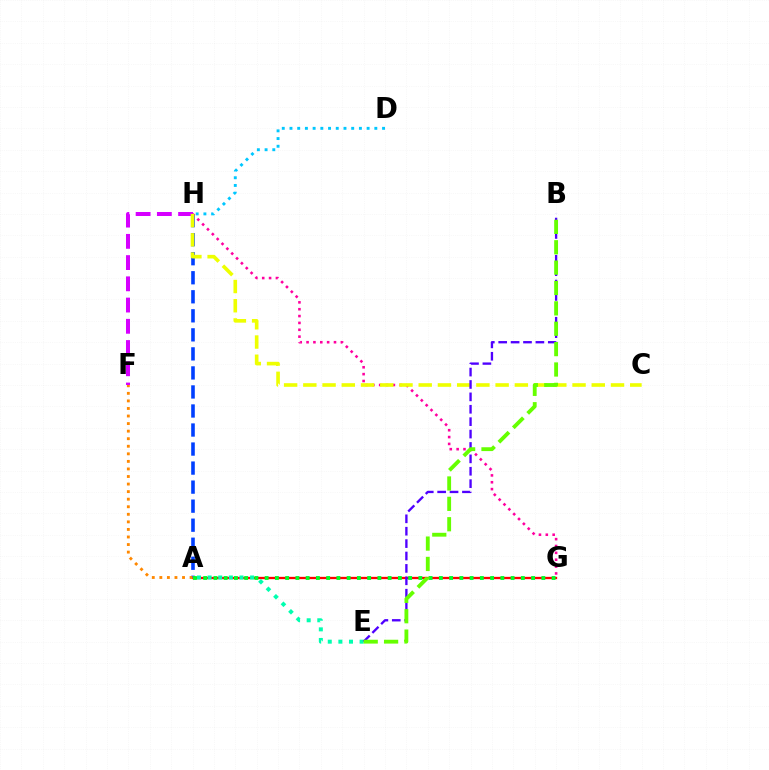{('A', 'G'): [{'color': '#ff0000', 'line_style': 'solid', 'thickness': 1.67}, {'color': '#00ff27', 'line_style': 'dotted', 'thickness': 2.78}], ('A', 'H'): [{'color': '#003fff', 'line_style': 'dashed', 'thickness': 2.59}], ('D', 'H'): [{'color': '#00c7ff', 'line_style': 'dotted', 'thickness': 2.1}], ('G', 'H'): [{'color': '#ff00a0', 'line_style': 'dotted', 'thickness': 1.86}], ('A', 'F'): [{'color': '#ff8800', 'line_style': 'dotted', 'thickness': 2.05}], ('F', 'H'): [{'color': '#d600ff', 'line_style': 'dashed', 'thickness': 2.88}], ('C', 'H'): [{'color': '#eeff00', 'line_style': 'dashed', 'thickness': 2.61}], ('A', 'E'): [{'color': '#00ffaf', 'line_style': 'dotted', 'thickness': 2.88}], ('B', 'E'): [{'color': '#4f00ff', 'line_style': 'dashed', 'thickness': 1.68}, {'color': '#66ff00', 'line_style': 'dashed', 'thickness': 2.77}]}